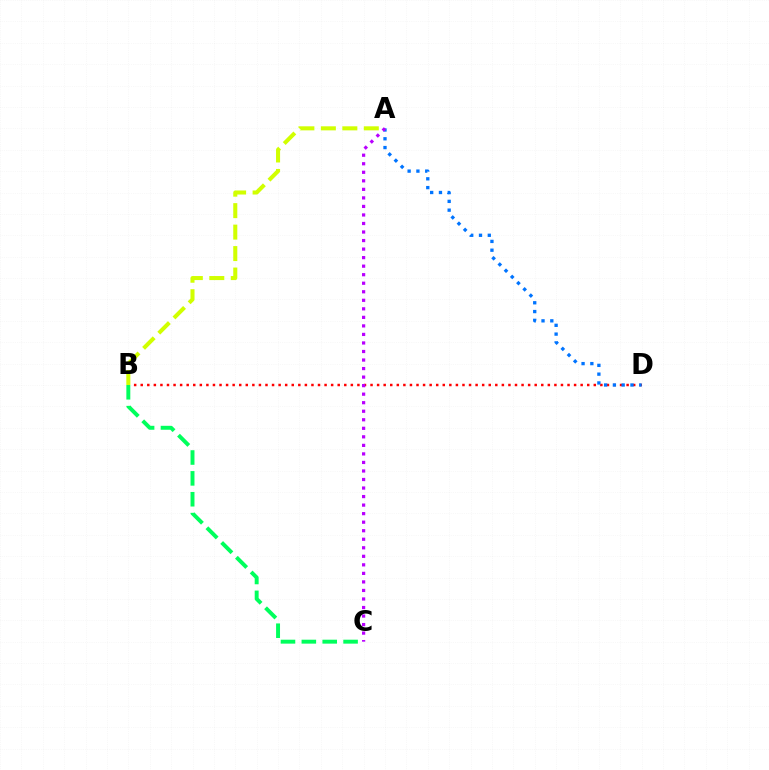{('B', 'D'): [{'color': '#ff0000', 'line_style': 'dotted', 'thickness': 1.78}], ('A', 'D'): [{'color': '#0074ff', 'line_style': 'dotted', 'thickness': 2.39}], ('A', 'C'): [{'color': '#b900ff', 'line_style': 'dotted', 'thickness': 2.32}], ('B', 'C'): [{'color': '#00ff5c', 'line_style': 'dashed', 'thickness': 2.83}], ('A', 'B'): [{'color': '#d1ff00', 'line_style': 'dashed', 'thickness': 2.92}]}